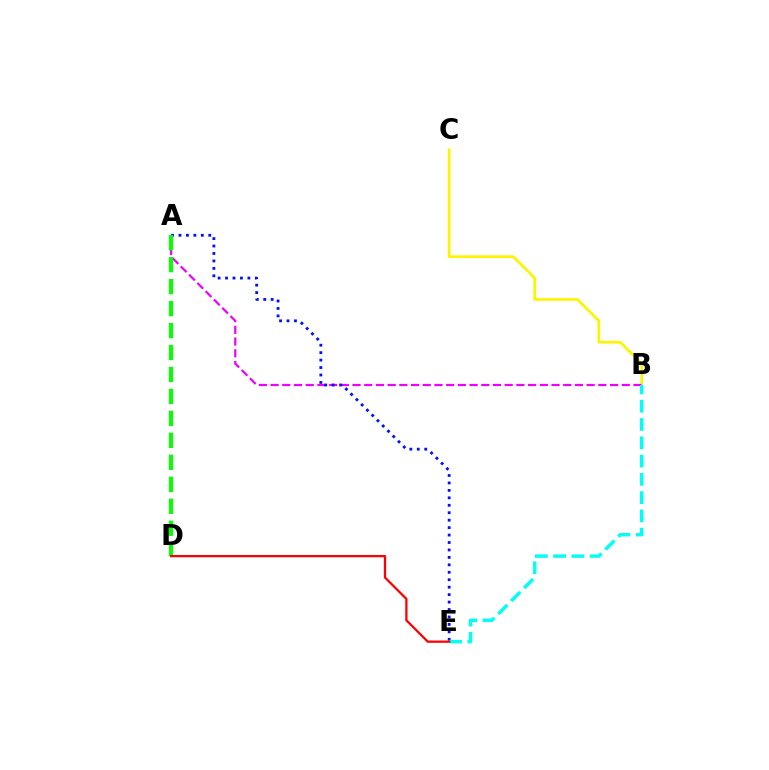{('B', 'C'): [{'color': '#fcf500', 'line_style': 'solid', 'thickness': 1.95}], ('A', 'B'): [{'color': '#ee00ff', 'line_style': 'dashed', 'thickness': 1.59}], ('A', 'E'): [{'color': '#0010ff', 'line_style': 'dotted', 'thickness': 2.02}], ('A', 'D'): [{'color': '#08ff00', 'line_style': 'dashed', 'thickness': 2.98}], ('B', 'E'): [{'color': '#00fff6', 'line_style': 'dashed', 'thickness': 2.48}], ('D', 'E'): [{'color': '#ff0000', 'line_style': 'solid', 'thickness': 1.64}]}